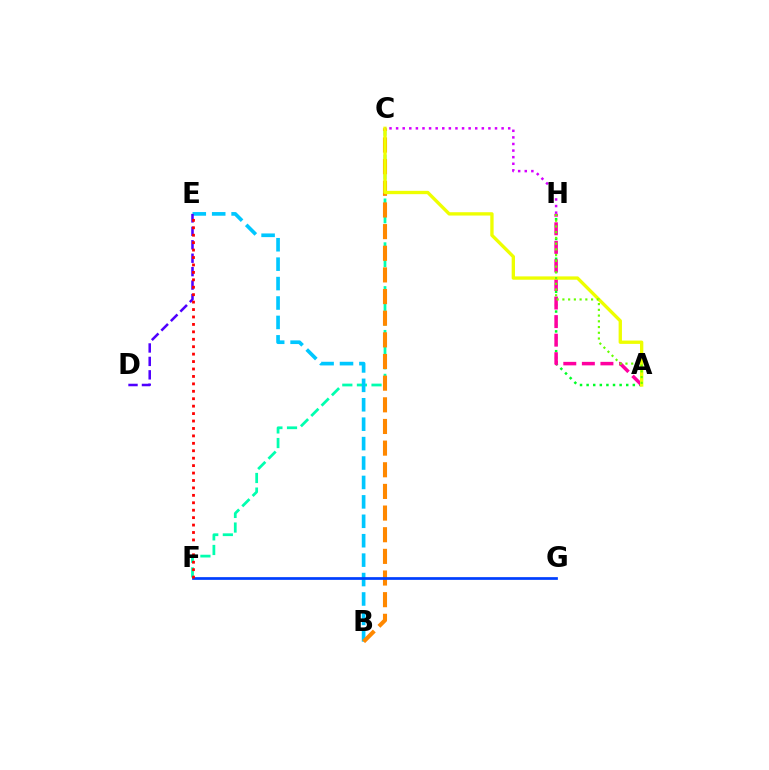{('A', 'H'): [{'color': '#00ff27', 'line_style': 'dotted', 'thickness': 1.79}, {'color': '#ff00a0', 'line_style': 'dashed', 'thickness': 2.52}, {'color': '#66ff00', 'line_style': 'dotted', 'thickness': 1.56}], ('C', 'F'): [{'color': '#00ffaf', 'line_style': 'dashed', 'thickness': 1.98}], ('B', 'E'): [{'color': '#00c7ff', 'line_style': 'dashed', 'thickness': 2.64}], ('B', 'C'): [{'color': '#ff8800', 'line_style': 'dashed', 'thickness': 2.94}], ('A', 'C'): [{'color': '#eeff00', 'line_style': 'solid', 'thickness': 2.4}], ('F', 'G'): [{'color': '#003fff', 'line_style': 'solid', 'thickness': 1.96}], ('D', 'E'): [{'color': '#4f00ff', 'line_style': 'dashed', 'thickness': 1.82}], ('E', 'F'): [{'color': '#ff0000', 'line_style': 'dotted', 'thickness': 2.02}], ('C', 'H'): [{'color': '#d600ff', 'line_style': 'dotted', 'thickness': 1.79}]}